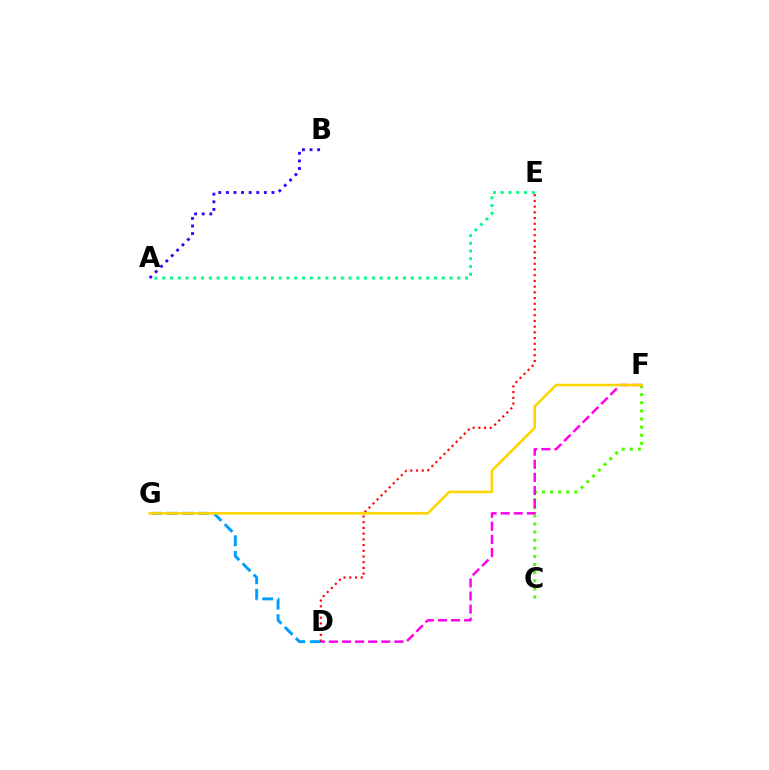{('C', 'F'): [{'color': '#4fff00', 'line_style': 'dotted', 'thickness': 2.21}], ('D', 'G'): [{'color': '#009eff', 'line_style': 'dashed', 'thickness': 2.12}], ('D', 'E'): [{'color': '#ff0000', 'line_style': 'dotted', 'thickness': 1.55}], ('D', 'F'): [{'color': '#ff00ed', 'line_style': 'dashed', 'thickness': 1.78}], ('A', 'B'): [{'color': '#3700ff', 'line_style': 'dotted', 'thickness': 2.06}], ('A', 'E'): [{'color': '#00ff86', 'line_style': 'dotted', 'thickness': 2.11}], ('F', 'G'): [{'color': '#ffd500', 'line_style': 'solid', 'thickness': 1.85}]}